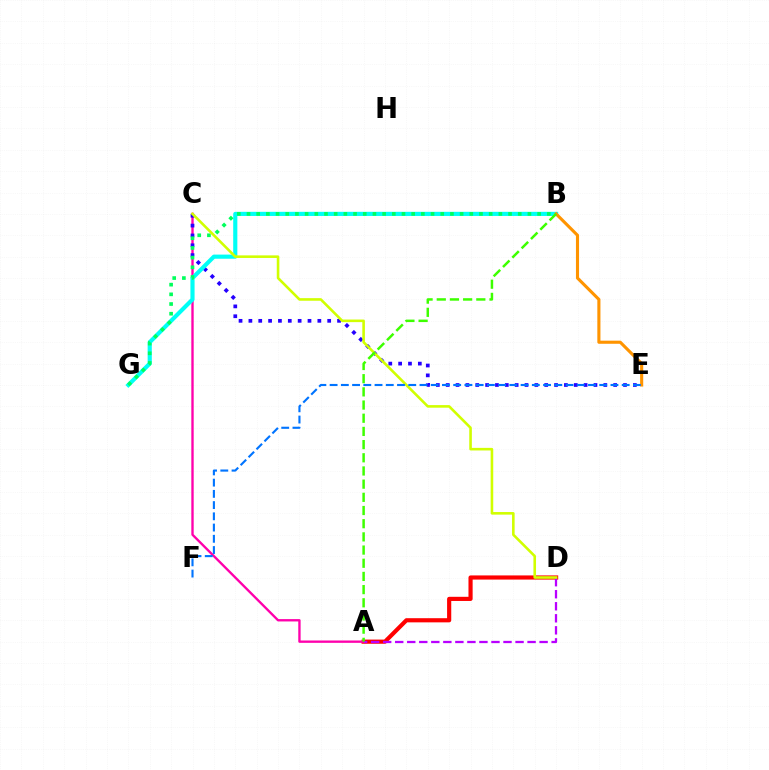{('A', 'D'): [{'color': '#ff0000', 'line_style': 'solid', 'thickness': 2.99}, {'color': '#b900ff', 'line_style': 'dashed', 'thickness': 1.63}], ('A', 'C'): [{'color': '#ff00ac', 'line_style': 'solid', 'thickness': 1.69}], ('C', 'E'): [{'color': '#2500ff', 'line_style': 'dotted', 'thickness': 2.68}], ('B', 'G'): [{'color': '#00fff6', 'line_style': 'solid', 'thickness': 2.98}, {'color': '#00ff5c', 'line_style': 'dotted', 'thickness': 2.63}], ('C', 'D'): [{'color': '#d1ff00', 'line_style': 'solid', 'thickness': 1.87}], ('B', 'E'): [{'color': '#ff9400', 'line_style': 'solid', 'thickness': 2.24}], ('E', 'F'): [{'color': '#0074ff', 'line_style': 'dashed', 'thickness': 1.53}], ('A', 'B'): [{'color': '#3dff00', 'line_style': 'dashed', 'thickness': 1.79}]}